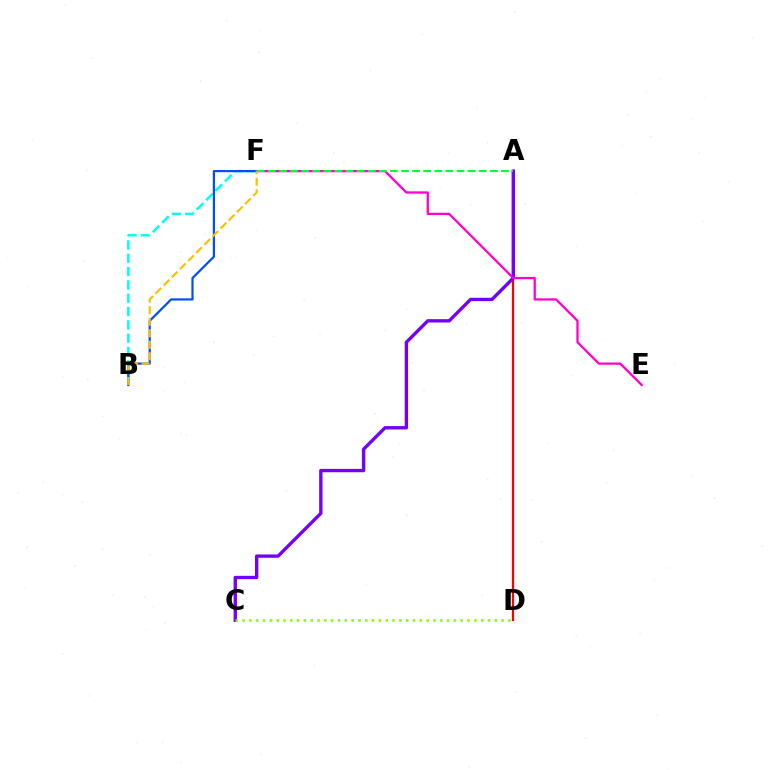{('B', 'F'): [{'color': '#00fff6', 'line_style': 'dashed', 'thickness': 1.81}, {'color': '#004bff', 'line_style': 'solid', 'thickness': 1.58}, {'color': '#ffbd00', 'line_style': 'dashed', 'thickness': 1.56}], ('A', 'D'): [{'color': '#ff0000', 'line_style': 'solid', 'thickness': 1.61}], ('A', 'C'): [{'color': '#7200ff', 'line_style': 'solid', 'thickness': 2.41}], ('E', 'F'): [{'color': '#ff00cf', 'line_style': 'solid', 'thickness': 1.65}], ('A', 'F'): [{'color': '#00ff39', 'line_style': 'dashed', 'thickness': 1.51}], ('C', 'D'): [{'color': '#84ff00', 'line_style': 'dotted', 'thickness': 1.85}]}